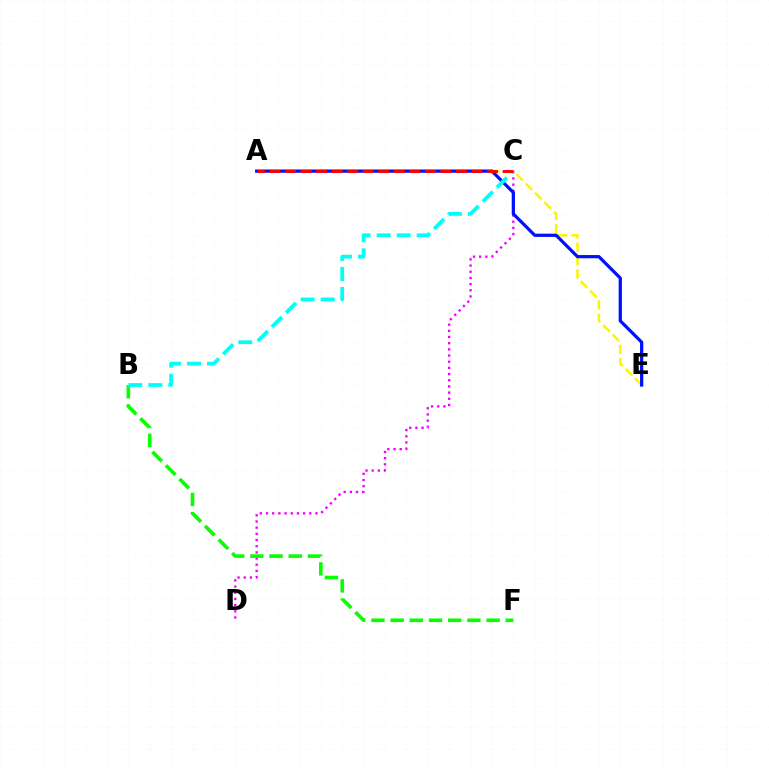{('C', 'D'): [{'color': '#ee00ff', 'line_style': 'dotted', 'thickness': 1.68}], ('A', 'E'): [{'color': '#fcf500', 'line_style': 'dashed', 'thickness': 1.81}, {'color': '#0010ff', 'line_style': 'solid', 'thickness': 2.33}], ('B', 'F'): [{'color': '#08ff00', 'line_style': 'dashed', 'thickness': 2.61}], ('B', 'C'): [{'color': '#00fff6', 'line_style': 'dashed', 'thickness': 2.72}], ('A', 'C'): [{'color': '#ff0000', 'line_style': 'dashed', 'thickness': 2.11}]}